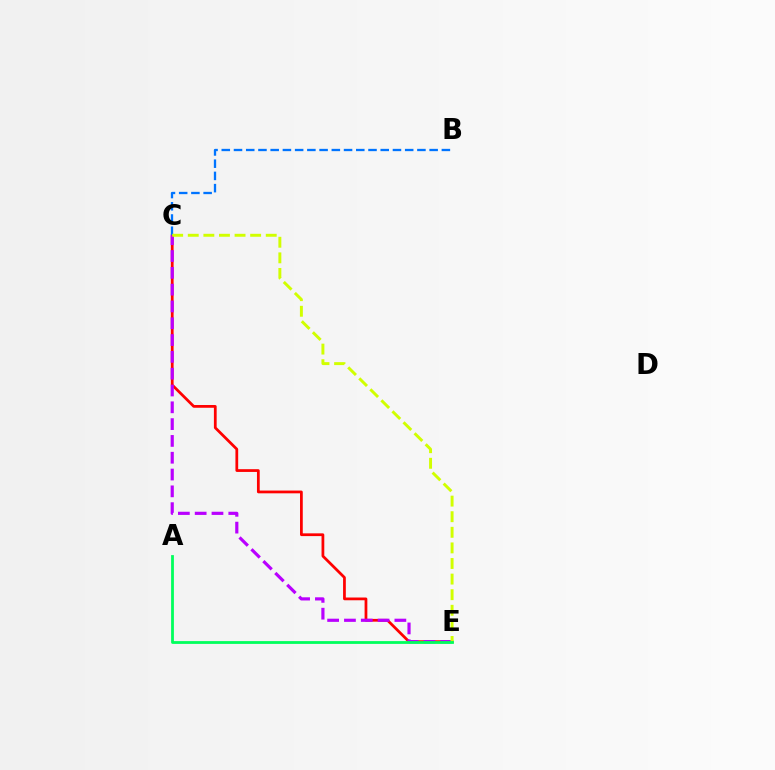{('C', 'E'): [{'color': '#ff0000', 'line_style': 'solid', 'thickness': 1.98}, {'color': '#b900ff', 'line_style': 'dashed', 'thickness': 2.28}, {'color': '#d1ff00', 'line_style': 'dashed', 'thickness': 2.12}], ('B', 'C'): [{'color': '#0074ff', 'line_style': 'dashed', 'thickness': 1.66}], ('A', 'E'): [{'color': '#00ff5c', 'line_style': 'solid', 'thickness': 2.01}]}